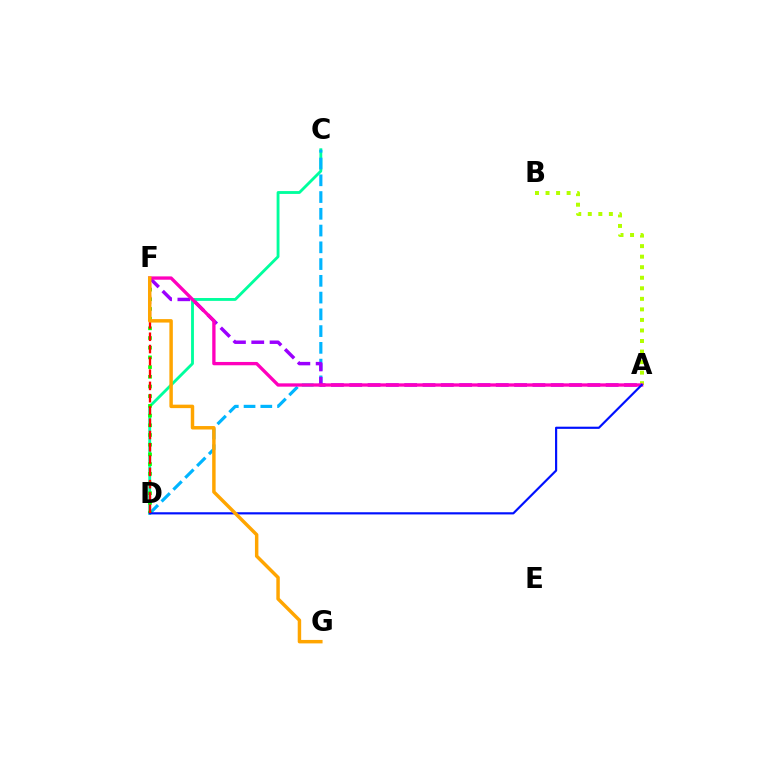{('C', 'D'): [{'color': '#00ff9d', 'line_style': 'solid', 'thickness': 2.05}, {'color': '#00b5ff', 'line_style': 'dashed', 'thickness': 2.28}], ('D', 'F'): [{'color': '#08ff00', 'line_style': 'dotted', 'thickness': 2.63}, {'color': '#ff0000', 'line_style': 'dashed', 'thickness': 1.67}], ('A', 'F'): [{'color': '#9b00ff', 'line_style': 'dashed', 'thickness': 2.49}, {'color': '#ff00bd', 'line_style': 'solid', 'thickness': 2.39}], ('A', 'B'): [{'color': '#b3ff00', 'line_style': 'dotted', 'thickness': 2.86}], ('A', 'D'): [{'color': '#0010ff', 'line_style': 'solid', 'thickness': 1.56}], ('F', 'G'): [{'color': '#ffa500', 'line_style': 'solid', 'thickness': 2.49}]}